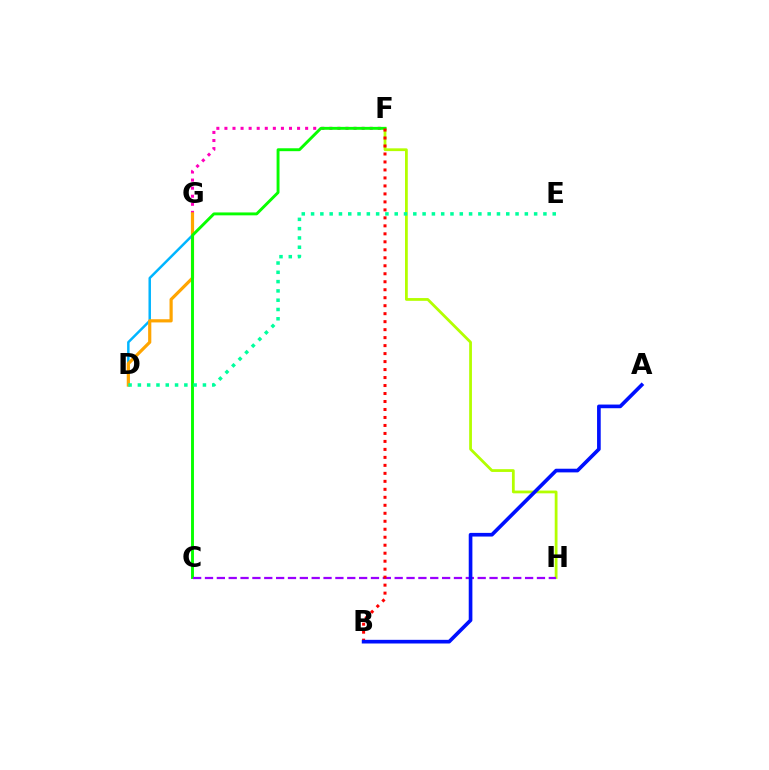{('D', 'G'): [{'color': '#00b5ff', 'line_style': 'solid', 'thickness': 1.78}, {'color': '#ffa500', 'line_style': 'solid', 'thickness': 2.29}], ('F', 'G'): [{'color': '#ff00bd', 'line_style': 'dotted', 'thickness': 2.19}], ('F', 'H'): [{'color': '#b3ff00', 'line_style': 'solid', 'thickness': 2.0}], ('C', 'F'): [{'color': '#08ff00', 'line_style': 'solid', 'thickness': 2.09}], ('C', 'H'): [{'color': '#9b00ff', 'line_style': 'dashed', 'thickness': 1.61}], ('B', 'F'): [{'color': '#ff0000', 'line_style': 'dotted', 'thickness': 2.17}], ('D', 'E'): [{'color': '#00ff9d', 'line_style': 'dotted', 'thickness': 2.53}], ('A', 'B'): [{'color': '#0010ff', 'line_style': 'solid', 'thickness': 2.63}]}